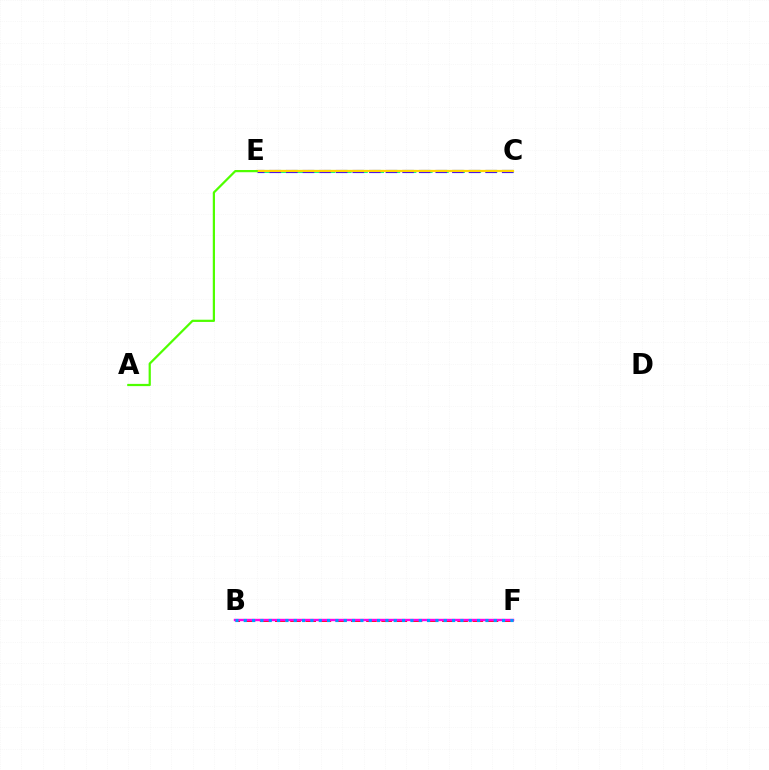{('B', 'F'): [{'color': '#ff0000', 'line_style': 'dashed', 'thickness': 2.06}, {'color': '#ff00ed', 'line_style': 'solid', 'thickness': 1.73}, {'color': '#009eff', 'line_style': 'dotted', 'thickness': 2.26}], ('C', 'E'): [{'color': '#00ff86', 'line_style': 'dashed', 'thickness': 2.2}, {'color': '#3700ff', 'line_style': 'dashed', 'thickness': 2.26}, {'color': '#ffd500', 'line_style': 'solid', 'thickness': 1.6}], ('A', 'E'): [{'color': '#4fff00', 'line_style': 'solid', 'thickness': 1.6}]}